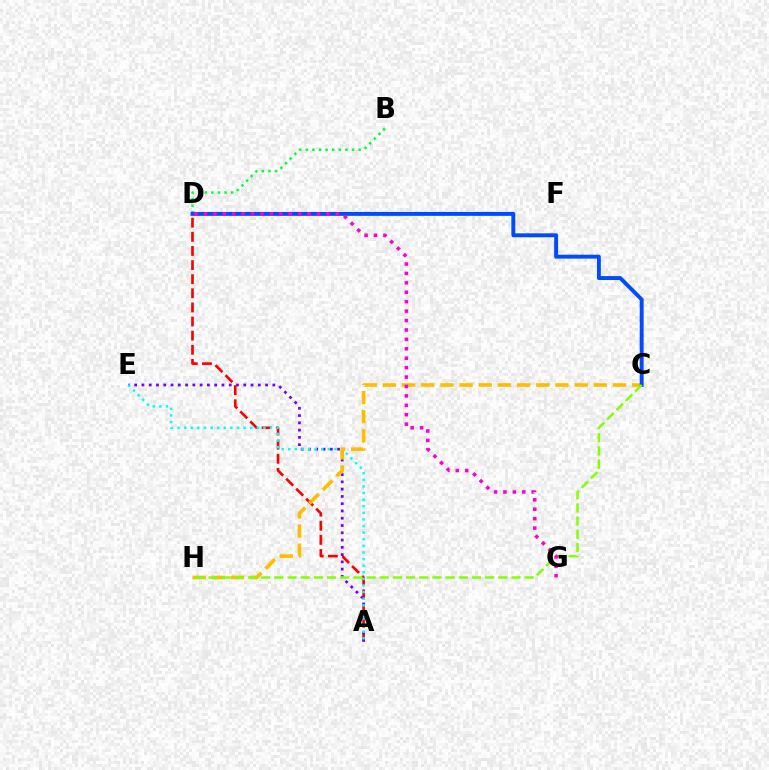{('B', 'D'): [{'color': '#00ff39', 'line_style': 'dotted', 'thickness': 1.79}], ('A', 'D'): [{'color': '#ff0000', 'line_style': 'dashed', 'thickness': 1.92}], ('A', 'E'): [{'color': '#7200ff', 'line_style': 'dotted', 'thickness': 1.98}, {'color': '#00fff6', 'line_style': 'dotted', 'thickness': 1.79}], ('C', 'H'): [{'color': '#ffbd00', 'line_style': 'dashed', 'thickness': 2.6}, {'color': '#84ff00', 'line_style': 'dashed', 'thickness': 1.79}], ('C', 'D'): [{'color': '#004bff', 'line_style': 'solid', 'thickness': 2.82}], ('D', 'G'): [{'color': '#ff00cf', 'line_style': 'dotted', 'thickness': 2.56}]}